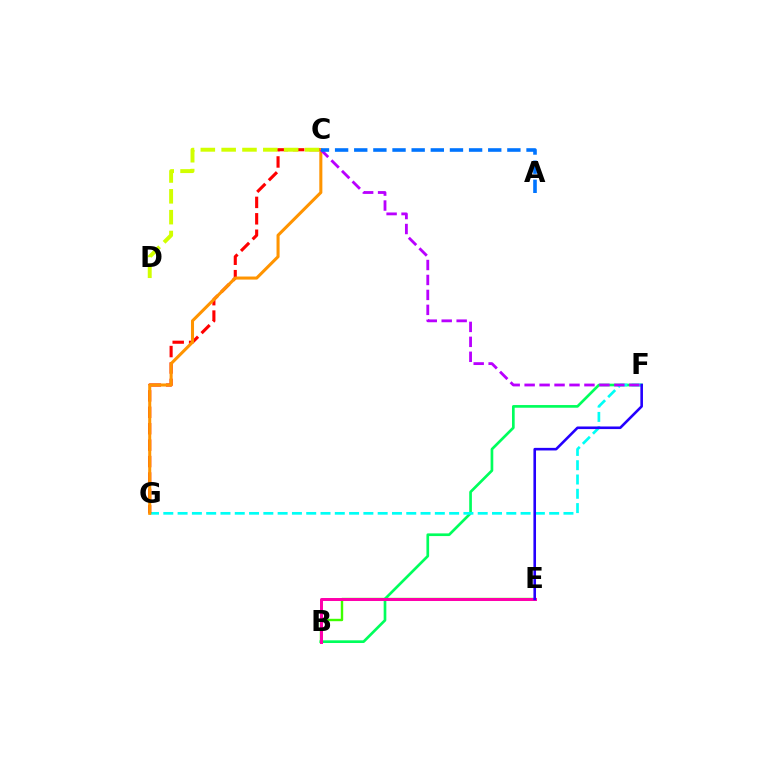{('B', 'E'): [{'color': '#3dff00', 'line_style': 'solid', 'thickness': 1.73}, {'color': '#ff00ac', 'line_style': 'solid', 'thickness': 2.15}], ('B', 'F'): [{'color': '#00ff5c', 'line_style': 'solid', 'thickness': 1.93}], ('F', 'G'): [{'color': '#00fff6', 'line_style': 'dashed', 'thickness': 1.94}], ('C', 'G'): [{'color': '#ff0000', 'line_style': 'dashed', 'thickness': 2.23}, {'color': '#ff9400', 'line_style': 'solid', 'thickness': 2.2}], ('C', 'F'): [{'color': '#b900ff', 'line_style': 'dashed', 'thickness': 2.03}], ('C', 'D'): [{'color': '#d1ff00', 'line_style': 'dashed', 'thickness': 2.83}], ('E', 'F'): [{'color': '#2500ff', 'line_style': 'solid', 'thickness': 1.87}], ('A', 'C'): [{'color': '#0074ff', 'line_style': 'dashed', 'thickness': 2.6}]}